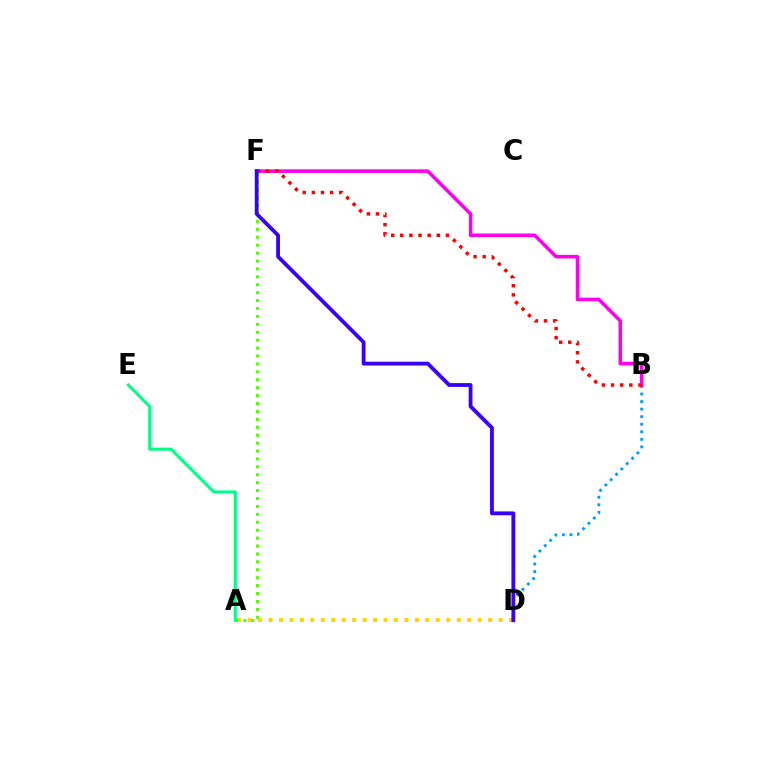{('A', 'D'): [{'color': '#ffd500', 'line_style': 'dotted', 'thickness': 2.84}], ('A', 'F'): [{'color': '#4fff00', 'line_style': 'dotted', 'thickness': 2.15}], ('A', 'E'): [{'color': '#00ff86', 'line_style': 'solid', 'thickness': 2.2}], ('B', 'D'): [{'color': '#009eff', 'line_style': 'dotted', 'thickness': 2.05}], ('B', 'F'): [{'color': '#ff00ed', 'line_style': 'solid', 'thickness': 2.56}, {'color': '#ff0000', 'line_style': 'dotted', 'thickness': 2.48}], ('D', 'F'): [{'color': '#3700ff', 'line_style': 'solid', 'thickness': 2.74}]}